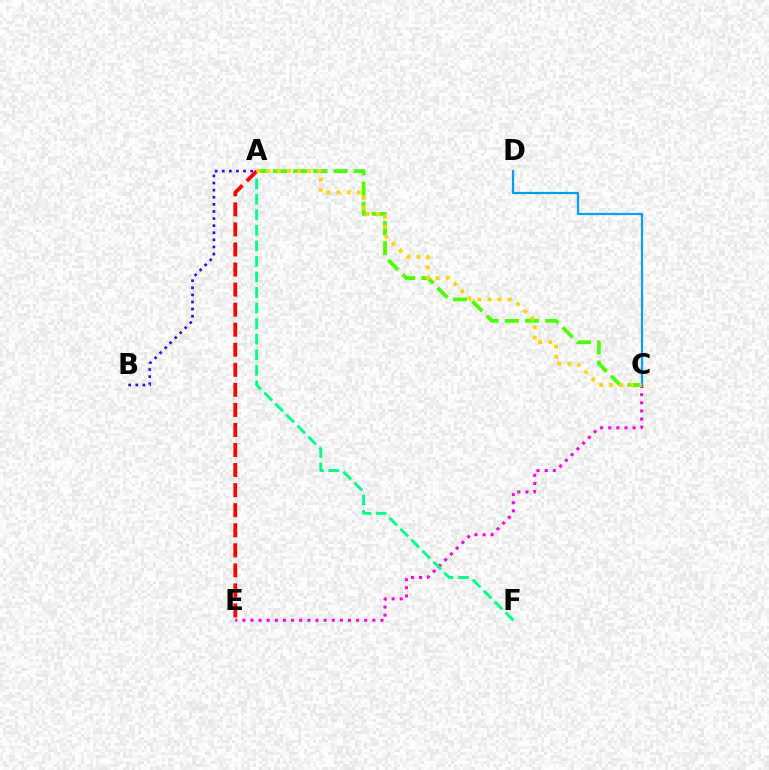{('C', 'E'): [{'color': '#ff00ed', 'line_style': 'dotted', 'thickness': 2.21}], ('A', 'F'): [{'color': '#00ff86', 'line_style': 'dashed', 'thickness': 2.11}], ('A', 'C'): [{'color': '#4fff00', 'line_style': 'dashed', 'thickness': 2.75}, {'color': '#ffd500', 'line_style': 'dotted', 'thickness': 2.75}], ('A', 'B'): [{'color': '#3700ff', 'line_style': 'dotted', 'thickness': 1.93}], ('C', 'D'): [{'color': '#009eff', 'line_style': 'solid', 'thickness': 1.61}], ('A', 'E'): [{'color': '#ff0000', 'line_style': 'dashed', 'thickness': 2.72}]}